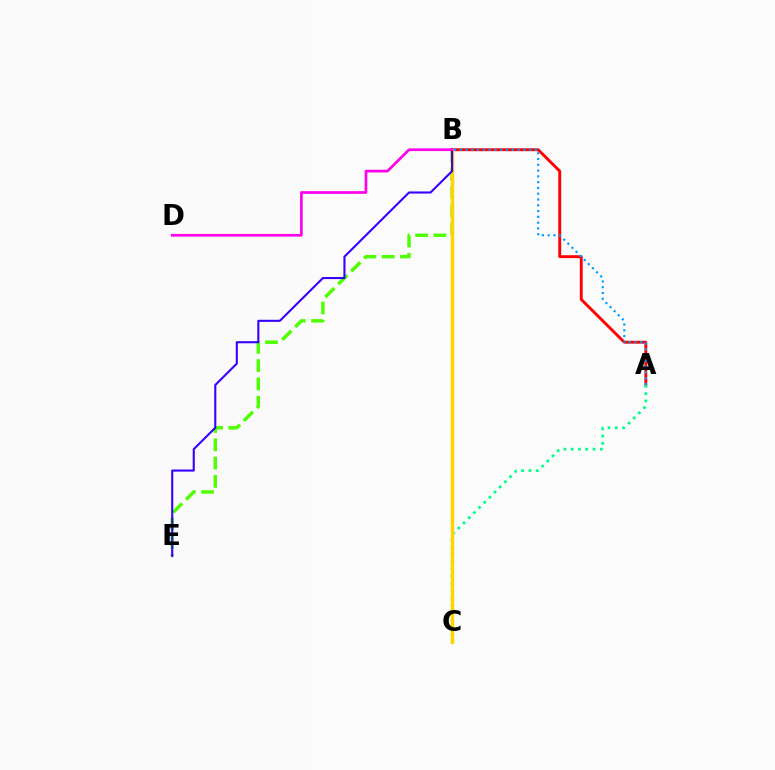{('A', 'B'): [{'color': '#ff0000', 'line_style': 'solid', 'thickness': 2.09}, {'color': '#009eff', 'line_style': 'dotted', 'thickness': 1.57}], ('B', 'E'): [{'color': '#4fff00', 'line_style': 'dashed', 'thickness': 2.48}, {'color': '#3700ff', 'line_style': 'solid', 'thickness': 1.51}], ('A', 'C'): [{'color': '#00ff86', 'line_style': 'dotted', 'thickness': 1.98}], ('B', 'C'): [{'color': '#ffd500', 'line_style': 'solid', 'thickness': 2.48}], ('B', 'D'): [{'color': '#ff00ed', 'line_style': 'solid', 'thickness': 1.94}]}